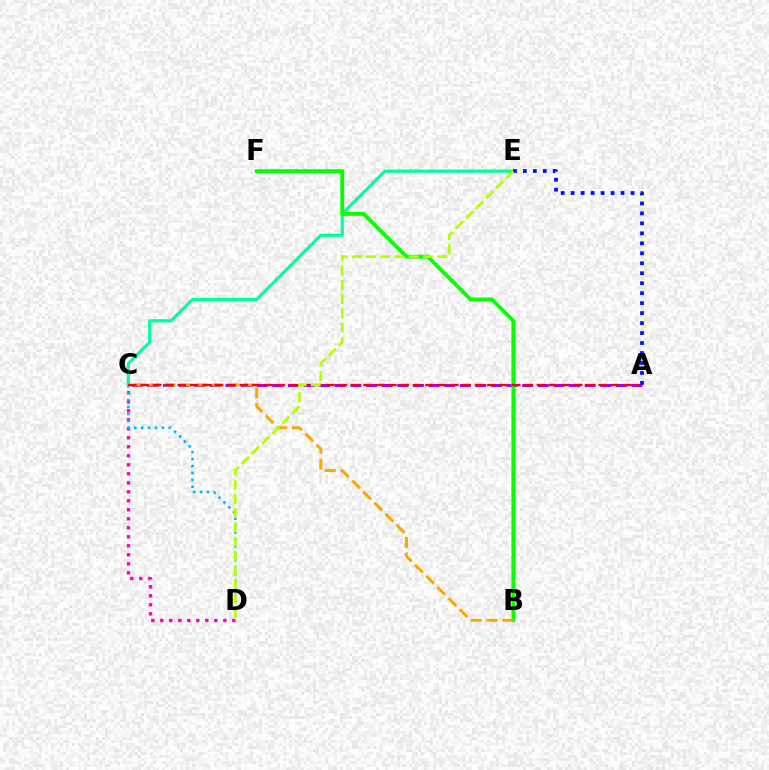{('C', 'D'): [{'color': '#ff00bd', 'line_style': 'dotted', 'thickness': 2.45}, {'color': '#00b5ff', 'line_style': 'dotted', 'thickness': 1.88}], ('C', 'E'): [{'color': '#00ff9d', 'line_style': 'solid', 'thickness': 2.3}], ('A', 'C'): [{'color': '#9b00ff', 'line_style': 'dashed', 'thickness': 2.12}, {'color': '#ff0000', 'line_style': 'dashed', 'thickness': 1.68}], ('B', 'F'): [{'color': '#08ff00', 'line_style': 'solid', 'thickness': 2.75}], ('B', 'C'): [{'color': '#ffa500', 'line_style': 'dashed', 'thickness': 2.14}], ('A', 'E'): [{'color': '#0010ff', 'line_style': 'dotted', 'thickness': 2.71}], ('D', 'E'): [{'color': '#b3ff00', 'line_style': 'dashed', 'thickness': 1.94}]}